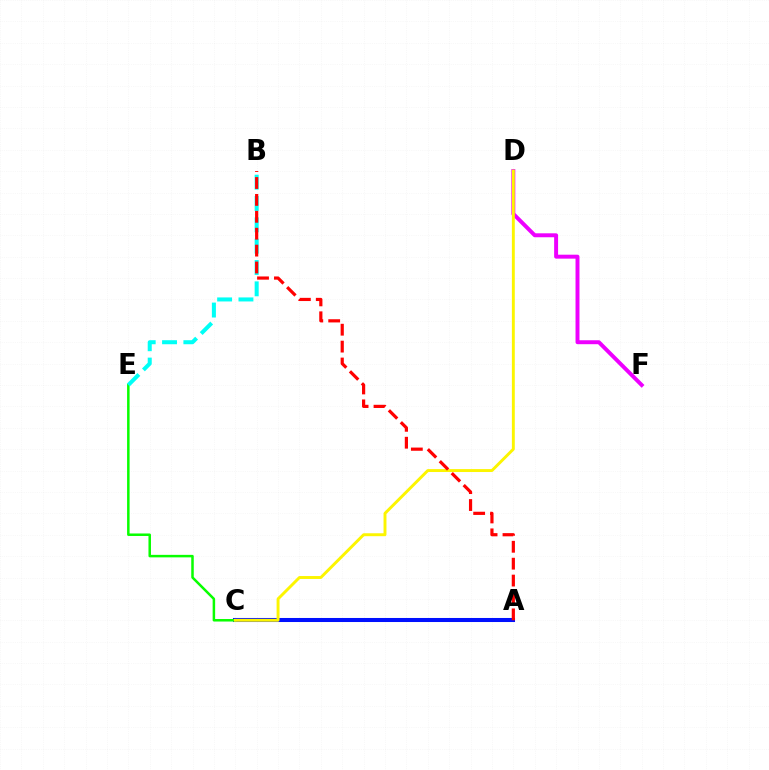{('A', 'C'): [{'color': '#0010ff', 'line_style': 'solid', 'thickness': 2.91}], ('D', 'F'): [{'color': '#ee00ff', 'line_style': 'solid', 'thickness': 2.84}], ('C', 'E'): [{'color': '#08ff00', 'line_style': 'solid', 'thickness': 1.8}], ('C', 'D'): [{'color': '#fcf500', 'line_style': 'solid', 'thickness': 2.1}], ('B', 'E'): [{'color': '#00fff6', 'line_style': 'dashed', 'thickness': 2.9}], ('A', 'B'): [{'color': '#ff0000', 'line_style': 'dashed', 'thickness': 2.3}]}